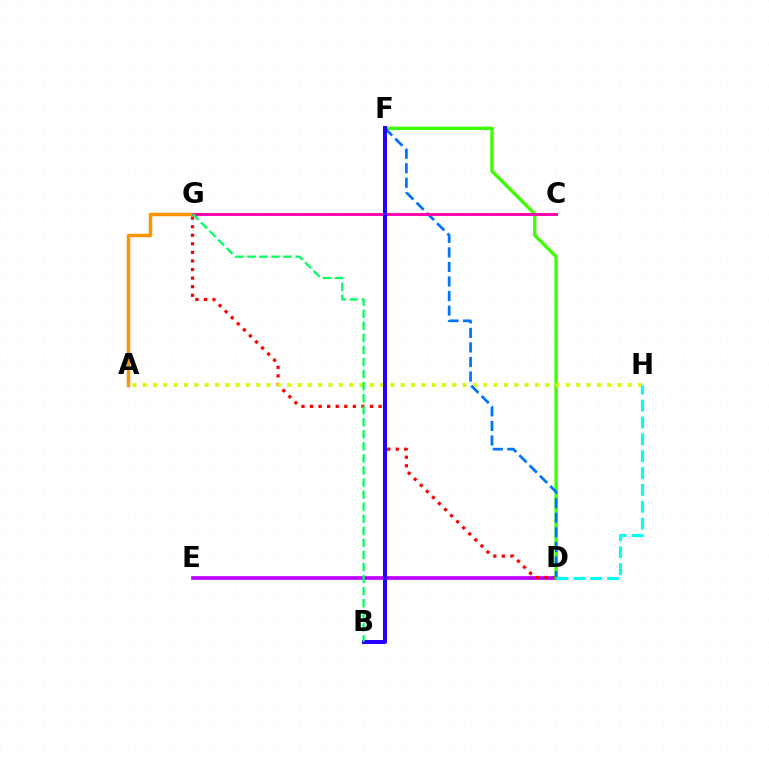{('D', 'E'): [{'color': '#b900ff', 'line_style': 'solid', 'thickness': 2.65}], ('D', 'G'): [{'color': '#ff0000', 'line_style': 'dotted', 'thickness': 2.33}], ('A', 'G'): [{'color': '#ff9400', 'line_style': 'solid', 'thickness': 2.51}], ('D', 'F'): [{'color': '#3dff00', 'line_style': 'solid', 'thickness': 2.42}, {'color': '#0074ff', 'line_style': 'dashed', 'thickness': 1.98}], ('A', 'H'): [{'color': '#d1ff00', 'line_style': 'dotted', 'thickness': 2.8}], ('C', 'G'): [{'color': '#ff00ac', 'line_style': 'solid', 'thickness': 2.08}], ('B', 'F'): [{'color': '#2500ff', 'line_style': 'solid', 'thickness': 2.89}], ('D', 'H'): [{'color': '#00fff6', 'line_style': 'dashed', 'thickness': 2.29}], ('B', 'G'): [{'color': '#00ff5c', 'line_style': 'dashed', 'thickness': 1.64}]}